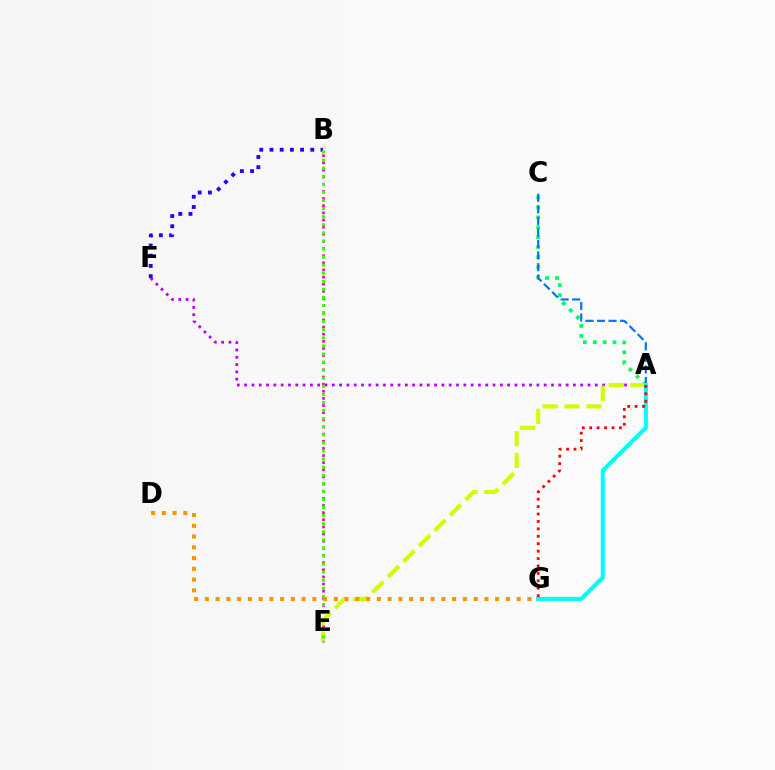{('A', 'C'): [{'color': '#00ff5c', 'line_style': 'dotted', 'thickness': 2.7}, {'color': '#0074ff', 'line_style': 'dashed', 'thickness': 1.57}], ('A', 'F'): [{'color': '#b900ff', 'line_style': 'dotted', 'thickness': 1.99}], ('B', 'E'): [{'color': '#ff00ac', 'line_style': 'dotted', 'thickness': 1.94}, {'color': '#3dff00', 'line_style': 'dotted', 'thickness': 2.2}], ('A', 'E'): [{'color': '#d1ff00', 'line_style': 'dashed', 'thickness': 2.97}], ('A', 'G'): [{'color': '#00fff6', 'line_style': 'solid', 'thickness': 2.94}, {'color': '#ff0000', 'line_style': 'dotted', 'thickness': 2.02}], ('B', 'F'): [{'color': '#2500ff', 'line_style': 'dotted', 'thickness': 2.77}], ('D', 'G'): [{'color': '#ff9400', 'line_style': 'dotted', 'thickness': 2.92}]}